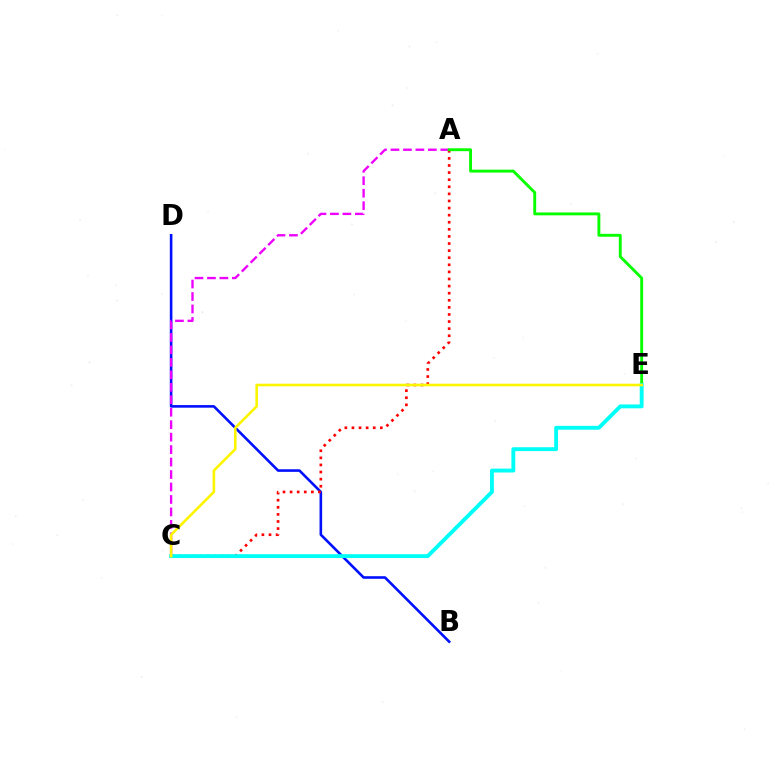{('B', 'D'): [{'color': '#0010ff', 'line_style': 'solid', 'thickness': 1.87}], ('A', 'C'): [{'color': '#ee00ff', 'line_style': 'dashed', 'thickness': 1.69}, {'color': '#ff0000', 'line_style': 'dotted', 'thickness': 1.93}], ('A', 'E'): [{'color': '#08ff00', 'line_style': 'solid', 'thickness': 2.08}], ('C', 'E'): [{'color': '#00fff6', 'line_style': 'solid', 'thickness': 2.79}, {'color': '#fcf500', 'line_style': 'solid', 'thickness': 1.87}]}